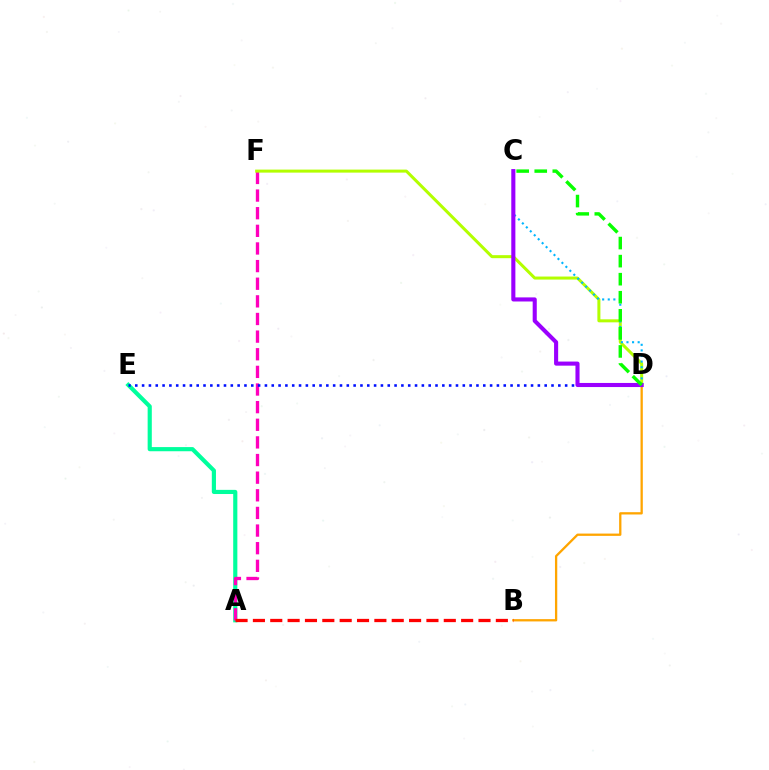{('A', 'E'): [{'color': '#00ff9d', 'line_style': 'solid', 'thickness': 2.99}], ('B', 'D'): [{'color': '#ffa500', 'line_style': 'solid', 'thickness': 1.65}], ('A', 'F'): [{'color': '#ff00bd', 'line_style': 'dashed', 'thickness': 2.4}], ('A', 'B'): [{'color': '#ff0000', 'line_style': 'dashed', 'thickness': 2.36}], ('D', 'F'): [{'color': '#b3ff00', 'line_style': 'solid', 'thickness': 2.18}], ('C', 'D'): [{'color': '#00b5ff', 'line_style': 'dotted', 'thickness': 1.52}, {'color': '#9b00ff', 'line_style': 'solid', 'thickness': 2.94}, {'color': '#08ff00', 'line_style': 'dashed', 'thickness': 2.45}], ('D', 'E'): [{'color': '#0010ff', 'line_style': 'dotted', 'thickness': 1.85}]}